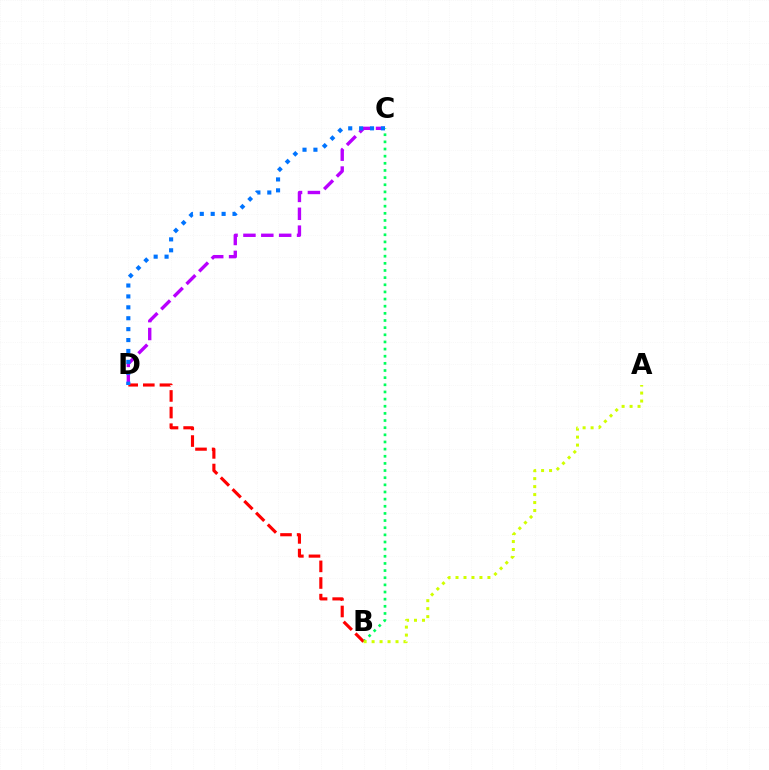{('B', 'C'): [{'color': '#00ff5c', 'line_style': 'dotted', 'thickness': 1.94}], ('C', 'D'): [{'color': '#b900ff', 'line_style': 'dashed', 'thickness': 2.43}, {'color': '#0074ff', 'line_style': 'dotted', 'thickness': 2.96}], ('B', 'D'): [{'color': '#ff0000', 'line_style': 'dashed', 'thickness': 2.26}], ('A', 'B'): [{'color': '#d1ff00', 'line_style': 'dotted', 'thickness': 2.17}]}